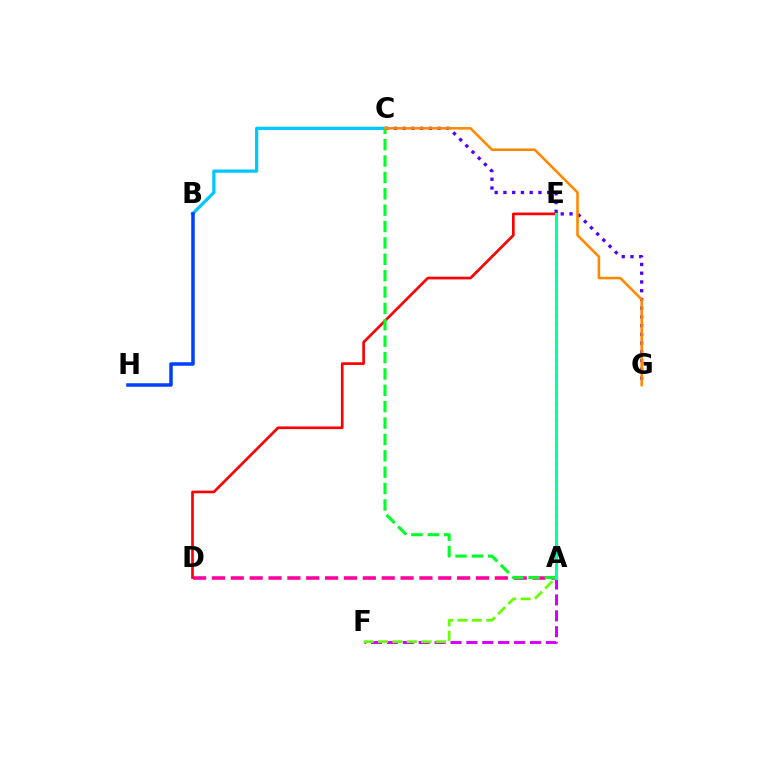{('C', 'G'): [{'color': '#4f00ff', 'line_style': 'dotted', 'thickness': 2.38}, {'color': '#ff8800', 'line_style': 'solid', 'thickness': 1.86}], ('D', 'E'): [{'color': '#ff0000', 'line_style': 'solid', 'thickness': 1.93}], ('B', 'C'): [{'color': '#00c7ff', 'line_style': 'solid', 'thickness': 2.34}], ('A', 'E'): [{'color': '#eeff00', 'line_style': 'dotted', 'thickness': 2.36}, {'color': '#00ffaf', 'line_style': 'solid', 'thickness': 2.18}], ('A', 'D'): [{'color': '#ff00a0', 'line_style': 'dashed', 'thickness': 2.56}], ('B', 'H'): [{'color': '#003fff', 'line_style': 'solid', 'thickness': 2.52}], ('A', 'C'): [{'color': '#00ff27', 'line_style': 'dashed', 'thickness': 2.22}], ('A', 'F'): [{'color': '#d600ff', 'line_style': 'dashed', 'thickness': 2.16}, {'color': '#66ff00', 'line_style': 'dashed', 'thickness': 1.96}]}